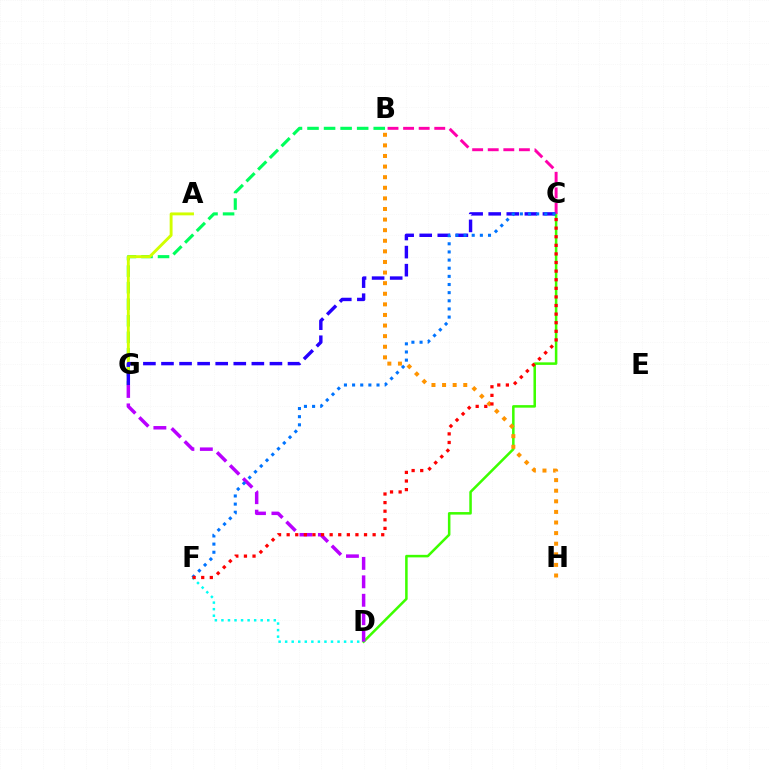{('C', 'D'): [{'color': '#3dff00', 'line_style': 'solid', 'thickness': 1.82}], ('B', 'G'): [{'color': '#00ff5c', 'line_style': 'dashed', 'thickness': 2.25}], ('B', 'C'): [{'color': '#ff00ac', 'line_style': 'dashed', 'thickness': 2.12}], ('A', 'G'): [{'color': '#d1ff00', 'line_style': 'solid', 'thickness': 2.09}], ('D', 'F'): [{'color': '#00fff6', 'line_style': 'dotted', 'thickness': 1.78}], ('D', 'G'): [{'color': '#b900ff', 'line_style': 'dashed', 'thickness': 2.51}], ('B', 'H'): [{'color': '#ff9400', 'line_style': 'dotted', 'thickness': 2.88}], ('C', 'G'): [{'color': '#2500ff', 'line_style': 'dashed', 'thickness': 2.46}], ('C', 'F'): [{'color': '#0074ff', 'line_style': 'dotted', 'thickness': 2.21}, {'color': '#ff0000', 'line_style': 'dotted', 'thickness': 2.34}]}